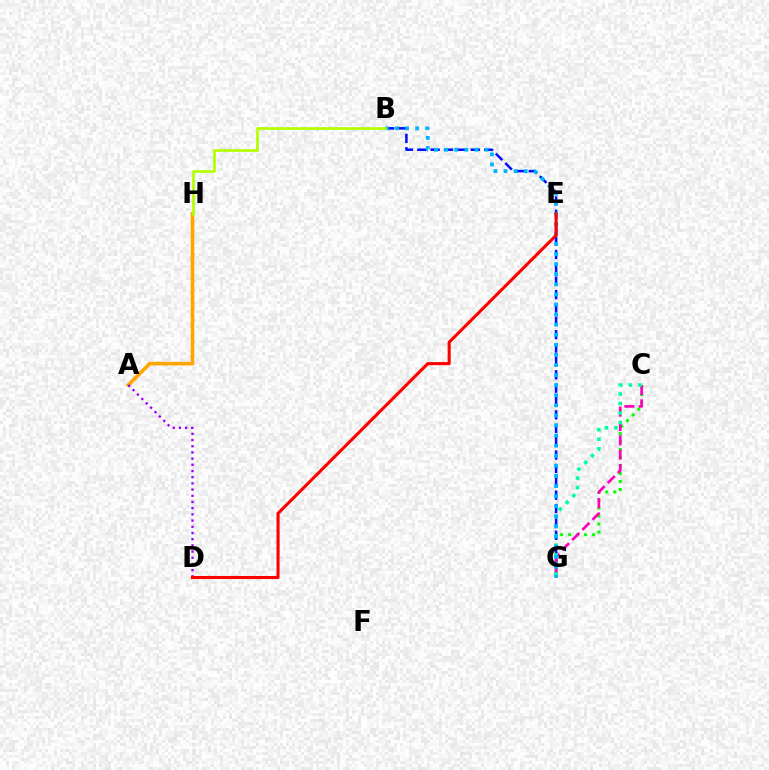{('A', 'H'): [{'color': '#ffa500', 'line_style': 'solid', 'thickness': 2.62}], ('C', 'G'): [{'color': '#08ff00', 'line_style': 'dotted', 'thickness': 2.17}, {'color': '#ff00bd', 'line_style': 'dashed', 'thickness': 1.95}, {'color': '#00ff9d', 'line_style': 'dotted', 'thickness': 2.59}], ('B', 'G'): [{'color': '#0010ff', 'line_style': 'dashed', 'thickness': 1.82}, {'color': '#00b5ff', 'line_style': 'dotted', 'thickness': 2.74}], ('A', 'D'): [{'color': '#9b00ff', 'line_style': 'dotted', 'thickness': 1.68}], ('D', 'E'): [{'color': '#ff0000', 'line_style': 'solid', 'thickness': 2.21}], ('B', 'H'): [{'color': '#b3ff00', 'line_style': 'solid', 'thickness': 1.94}]}